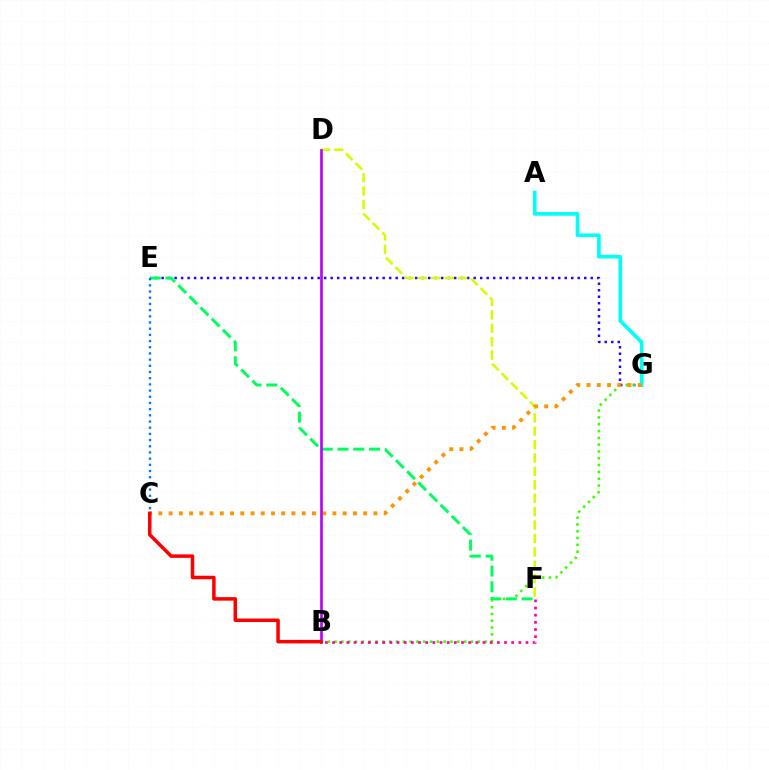{('E', 'G'): [{'color': '#2500ff', 'line_style': 'dotted', 'thickness': 1.77}], ('B', 'G'): [{'color': '#3dff00', 'line_style': 'dotted', 'thickness': 1.85}], ('A', 'G'): [{'color': '#00fff6', 'line_style': 'solid', 'thickness': 2.65}], ('B', 'F'): [{'color': '#ff00ac', 'line_style': 'dotted', 'thickness': 1.95}], ('D', 'F'): [{'color': '#d1ff00', 'line_style': 'dashed', 'thickness': 1.82}], ('E', 'F'): [{'color': '#00ff5c', 'line_style': 'dashed', 'thickness': 2.14}], ('C', 'G'): [{'color': '#ff9400', 'line_style': 'dotted', 'thickness': 2.78}], ('C', 'E'): [{'color': '#0074ff', 'line_style': 'dotted', 'thickness': 1.68}], ('B', 'D'): [{'color': '#b900ff', 'line_style': 'solid', 'thickness': 1.91}], ('B', 'C'): [{'color': '#ff0000', 'line_style': 'solid', 'thickness': 2.53}]}